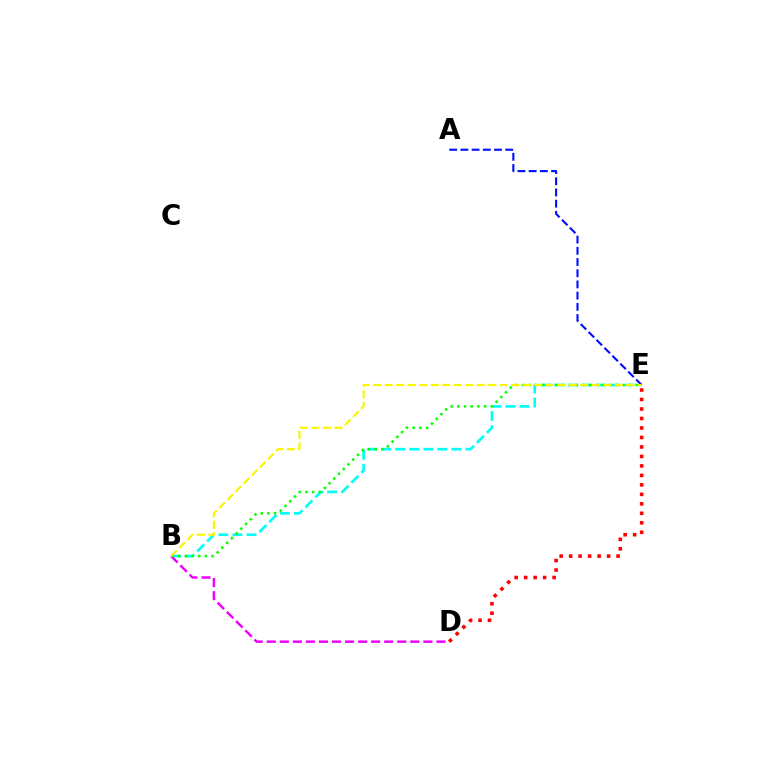{('D', 'E'): [{'color': '#ff0000', 'line_style': 'dotted', 'thickness': 2.58}], ('B', 'E'): [{'color': '#00fff6', 'line_style': 'dashed', 'thickness': 1.91}, {'color': '#08ff00', 'line_style': 'dotted', 'thickness': 1.82}, {'color': '#fcf500', 'line_style': 'dashed', 'thickness': 1.56}], ('A', 'E'): [{'color': '#0010ff', 'line_style': 'dashed', 'thickness': 1.52}], ('B', 'D'): [{'color': '#ee00ff', 'line_style': 'dashed', 'thickness': 1.77}]}